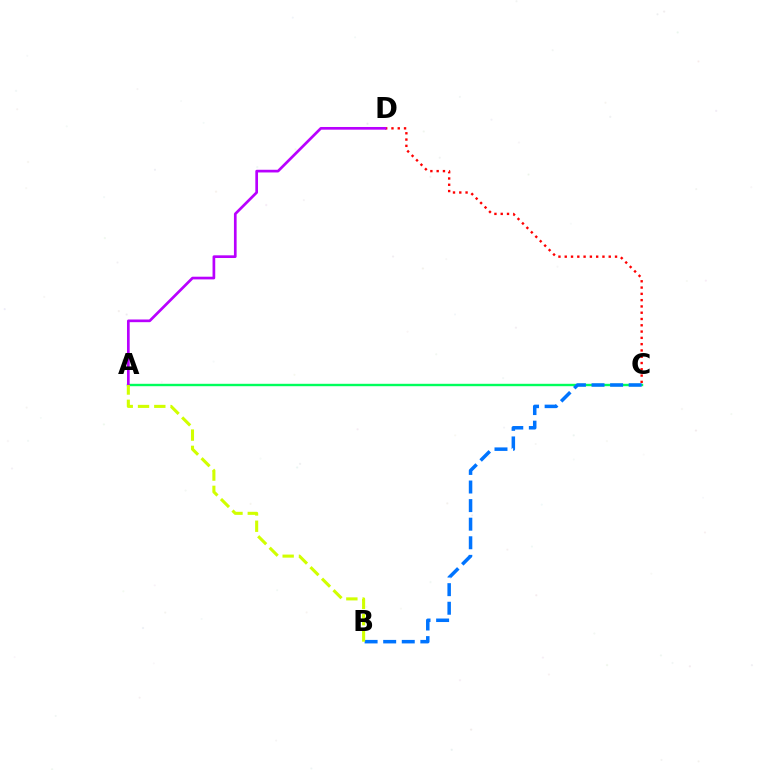{('C', 'D'): [{'color': '#ff0000', 'line_style': 'dotted', 'thickness': 1.71}], ('A', 'C'): [{'color': '#00ff5c', 'line_style': 'solid', 'thickness': 1.73}], ('A', 'D'): [{'color': '#b900ff', 'line_style': 'solid', 'thickness': 1.94}], ('B', 'C'): [{'color': '#0074ff', 'line_style': 'dashed', 'thickness': 2.52}], ('A', 'B'): [{'color': '#d1ff00', 'line_style': 'dashed', 'thickness': 2.21}]}